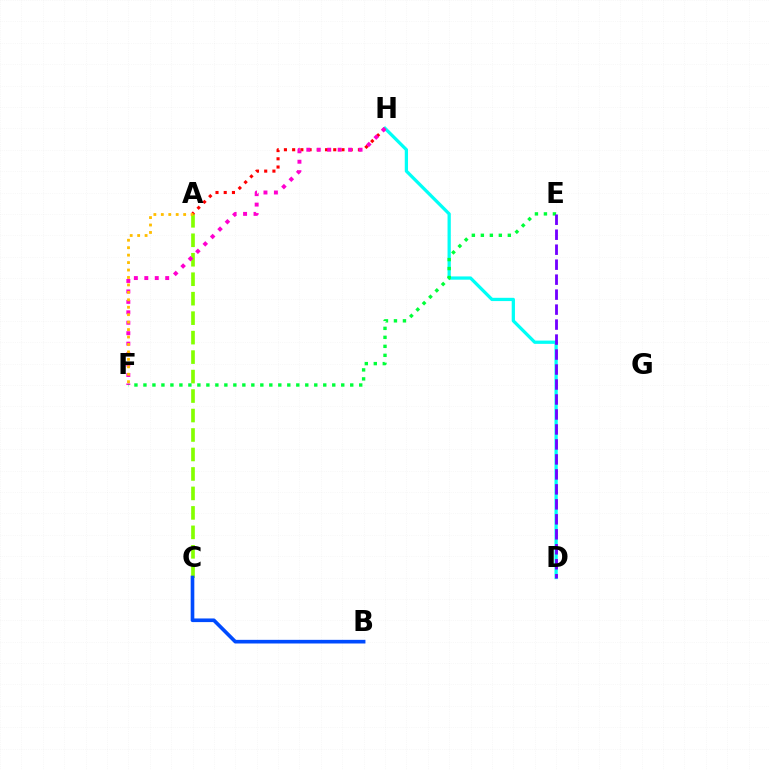{('D', 'H'): [{'color': '#00fff6', 'line_style': 'solid', 'thickness': 2.35}], ('A', 'C'): [{'color': '#84ff00', 'line_style': 'dashed', 'thickness': 2.65}], ('A', 'H'): [{'color': '#ff0000', 'line_style': 'dotted', 'thickness': 2.23}], ('F', 'H'): [{'color': '#ff00cf', 'line_style': 'dotted', 'thickness': 2.84}], ('B', 'C'): [{'color': '#004bff', 'line_style': 'solid', 'thickness': 2.62}], ('E', 'F'): [{'color': '#00ff39', 'line_style': 'dotted', 'thickness': 2.44}], ('D', 'E'): [{'color': '#7200ff', 'line_style': 'dashed', 'thickness': 2.04}], ('A', 'F'): [{'color': '#ffbd00', 'line_style': 'dotted', 'thickness': 2.02}]}